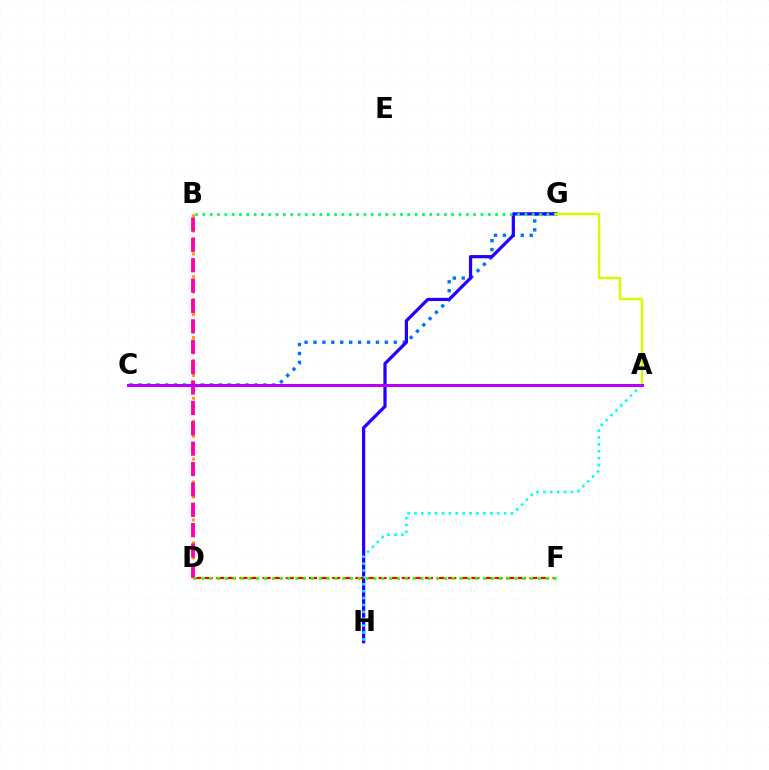{('C', 'G'): [{'color': '#0074ff', 'line_style': 'dotted', 'thickness': 2.42}], ('B', 'D'): [{'color': '#ff9400', 'line_style': 'dotted', 'thickness': 2.06}, {'color': '#ff00ac', 'line_style': 'dashed', 'thickness': 2.77}], ('G', 'H'): [{'color': '#2500ff', 'line_style': 'solid', 'thickness': 2.33}], ('A', 'H'): [{'color': '#00fff6', 'line_style': 'dotted', 'thickness': 1.87}], ('B', 'G'): [{'color': '#00ff5c', 'line_style': 'dotted', 'thickness': 1.99}], ('D', 'F'): [{'color': '#ff0000', 'line_style': 'dashed', 'thickness': 1.58}, {'color': '#3dff00', 'line_style': 'dotted', 'thickness': 2.13}], ('A', 'G'): [{'color': '#d1ff00', 'line_style': 'solid', 'thickness': 1.76}], ('A', 'C'): [{'color': '#b900ff', 'line_style': 'solid', 'thickness': 2.19}]}